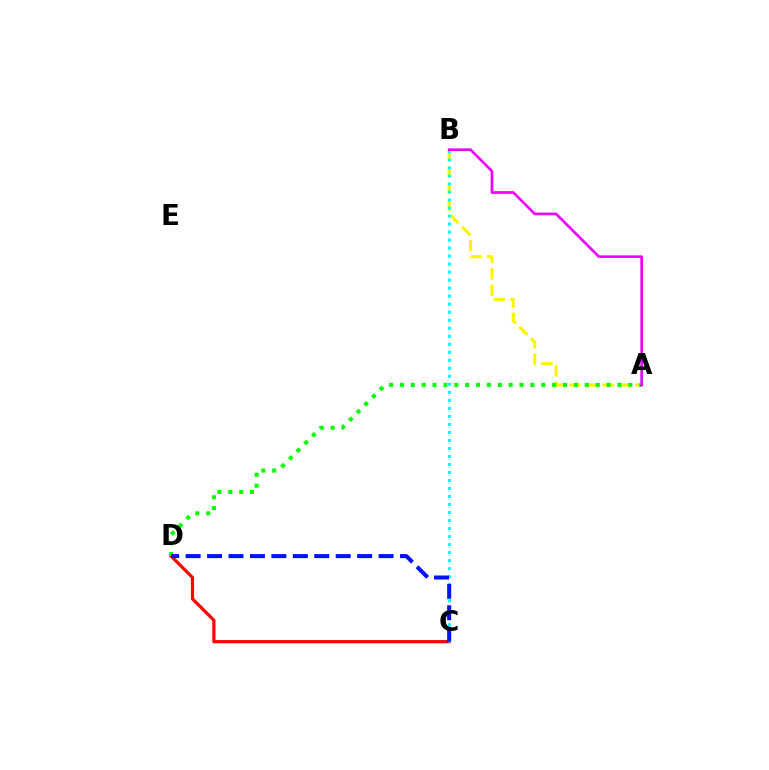{('A', 'B'): [{'color': '#fcf500', 'line_style': 'dashed', 'thickness': 2.24}, {'color': '#ee00ff', 'line_style': 'solid', 'thickness': 1.93}], ('C', 'D'): [{'color': '#ff0000', 'line_style': 'solid', 'thickness': 2.3}, {'color': '#0010ff', 'line_style': 'dashed', 'thickness': 2.91}], ('A', 'D'): [{'color': '#08ff00', 'line_style': 'dotted', 'thickness': 2.96}], ('B', 'C'): [{'color': '#00fff6', 'line_style': 'dotted', 'thickness': 2.18}]}